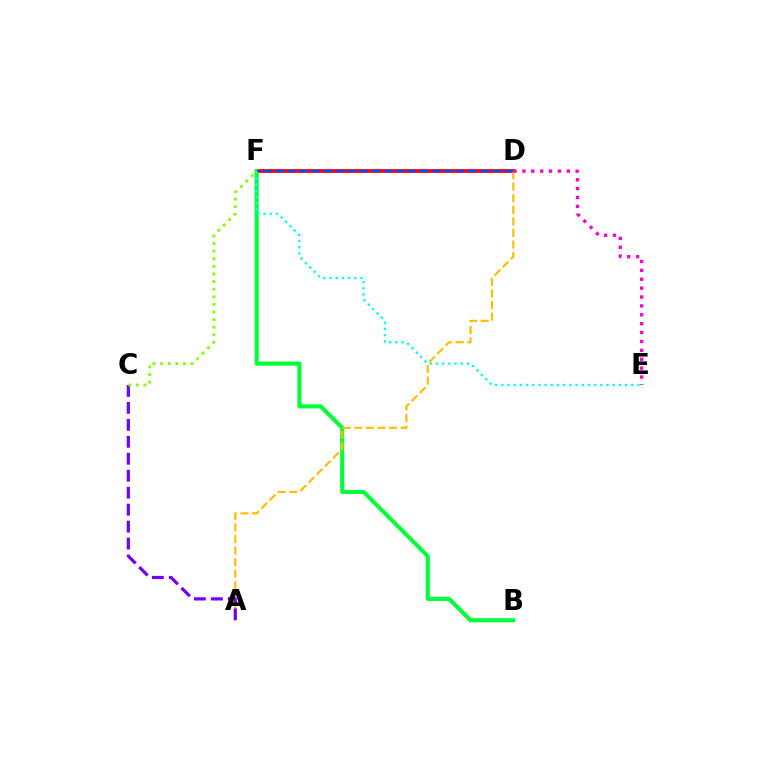{('D', 'F'): [{'color': '#ff0000', 'line_style': 'solid', 'thickness': 2.71}, {'color': '#004bff', 'line_style': 'dashed', 'thickness': 1.64}], ('B', 'F'): [{'color': '#00ff39', 'line_style': 'solid', 'thickness': 2.94}], ('A', 'D'): [{'color': '#ffbd00', 'line_style': 'dashed', 'thickness': 1.57}], ('A', 'C'): [{'color': '#7200ff', 'line_style': 'dashed', 'thickness': 2.3}], ('D', 'E'): [{'color': '#ff00cf', 'line_style': 'dotted', 'thickness': 2.42}], ('E', 'F'): [{'color': '#00fff6', 'line_style': 'dotted', 'thickness': 1.68}], ('C', 'F'): [{'color': '#84ff00', 'line_style': 'dotted', 'thickness': 2.07}]}